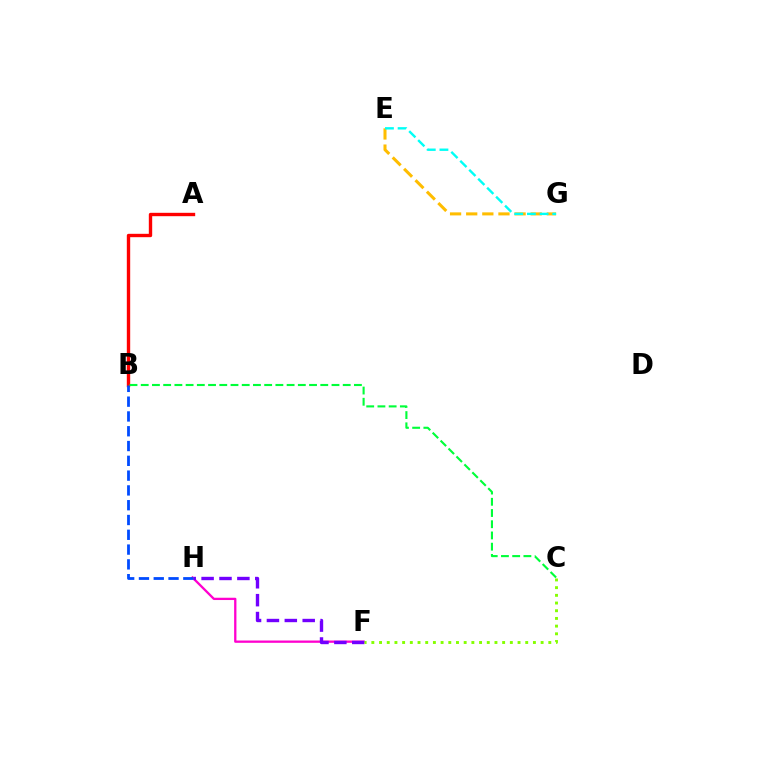{('F', 'H'): [{'color': '#ff00cf', 'line_style': 'solid', 'thickness': 1.65}, {'color': '#7200ff', 'line_style': 'dashed', 'thickness': 2.43}], ('A', 'B'): [{'color': '#ff0000', 'line_style': 'solid', 'thickness': 2.43}], ('C', 'F'): [{'color': '#84ff00', 'line_style': 'dotted', 'thickness': 2.09}], ('E', 'G'): [{'color': '#ffbd00', 'line_style': 'dashed', 'thickness': 2.19}, {'color': '#00fff6', 'line_style': 'dashed', 'thickness': 1.72}], ('B', 'H'): [{'color': '#004bff', 'line_style': 'dashed', 'thickness': 2.01}], ('B', 'C'): [{'color': '#00ff39', 'line_style': 'dashed', 'thickness': 1.52}]}